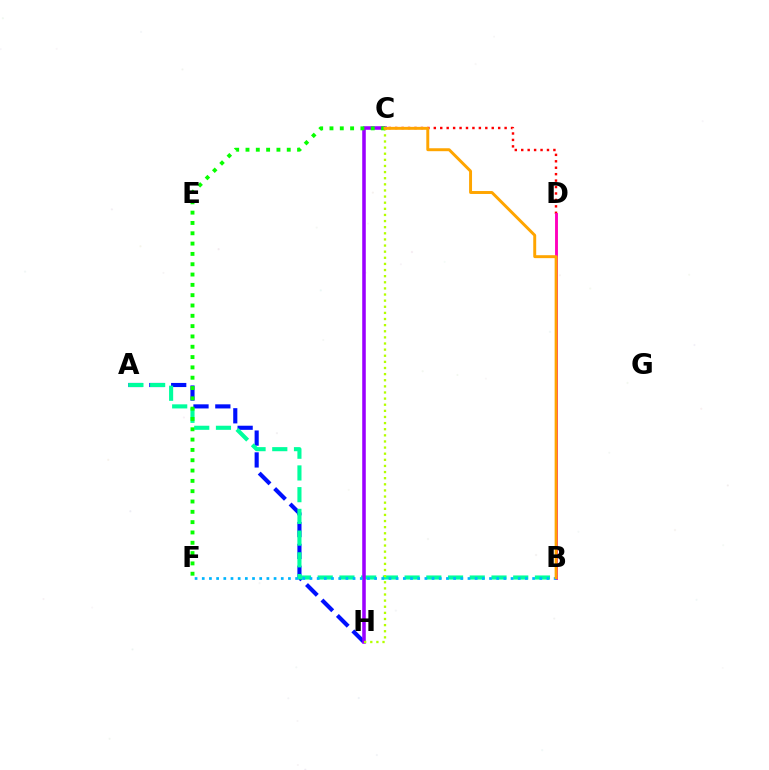{('A', 'H'): [{'color': '#0010ff', 'line_style': 'dashed', 'thickness': 2.97}], ('C', 'D'): [{'color': '#ff0000', 'line_style': 'dotted', 'thickness': 1.75}], ('B', 'D'): [{'color': '#ff00bd', 'line_style': 'solid', 'thickness': 2.08}], ('A', 'B'): [{'color': '#00ff9d', 'line_style': 'dashed', 'thickness': 2.95}], ('C', 'H'): [{'color': '#9b00ff', 'line_style': 'solid', 'thickness': 2.55}, {'color': '#b3ff00', 'line_style': 'dotted', 'thickness': 1.66}], ('B', 'F'): [{'color': '#00b5ff', 'line_style': 'dotted', 'thickness': 1.95}], ('C', 'F'): [{'color': '#08ff00', 'line_style': 'dotted', 'thickness': 2.8}], ('B', 'C'): [{'color': '#ffa500', 'line_style': 'solid', 'thickness': 2.12}]}